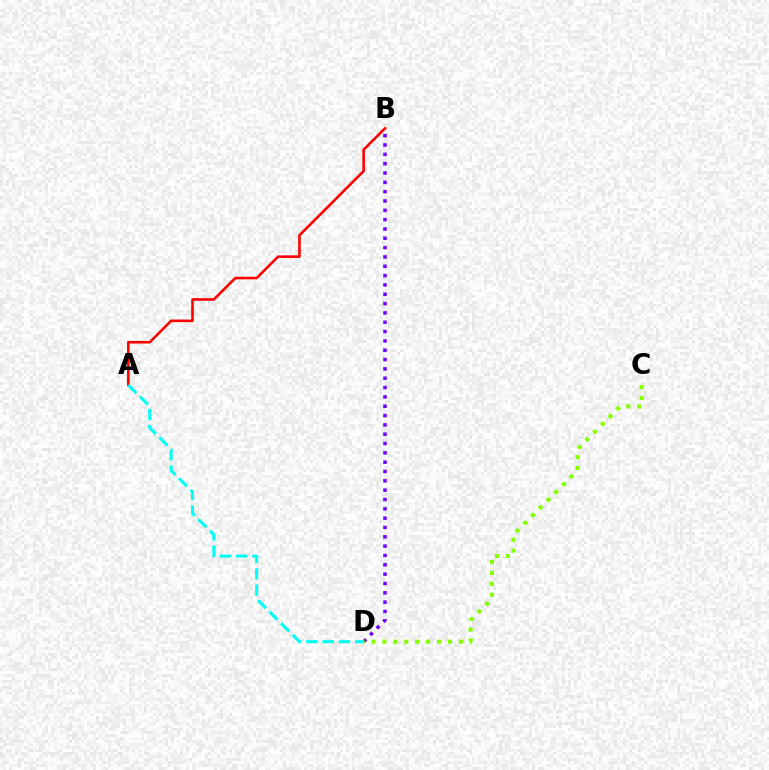{('A', 'B'): [{'color': '#ff0000', 'line_style': 'solid', 'thickness': 1.86}], ('B', 'D'): [{'color': '#7200ff', 'line_style': 'dotted', 'thickness': 2.53}], ('C', 'D'): [{'color': '#84ff00', 'line_style': 'dotted', 'thickness': 2.97}], ('A', 'D'): [{'color': '#00fff6', 'line_style': 'dashed', 'thickness': 2.22}]}